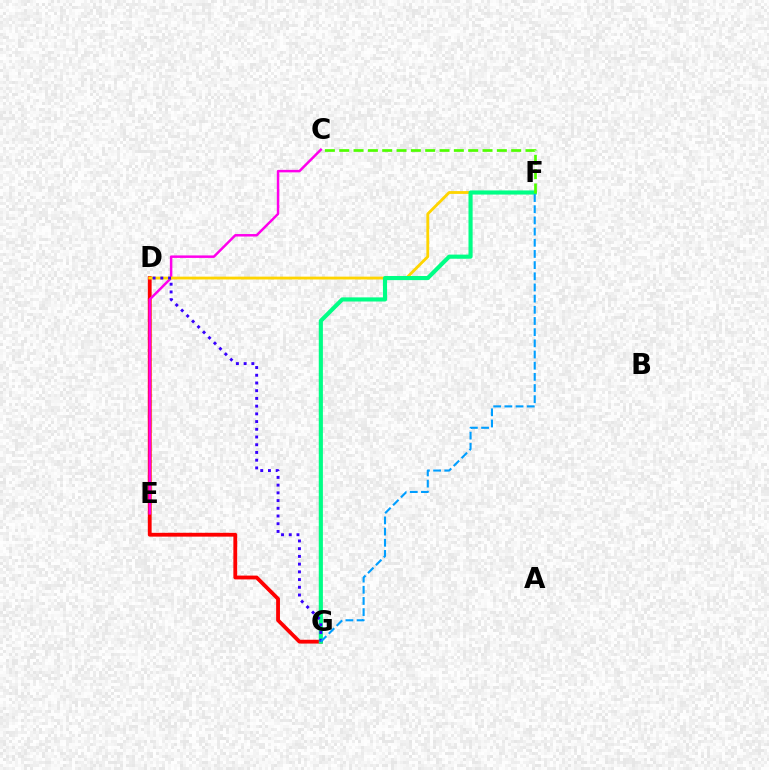{('D', 'G'): [{'color': '#ff0000', 'line_style': 'solid', 'thickness': 2.75}, {'color': '#3700ff', 'line_style': 'dotted', 'thickness': 2.1}], ('C', 'E'): [{'color': '#ff00ed', 'line_style': 'solid', 'thickness': 1.79}], ('D', 'F'): [{'color': '#ffd500', 'line_style': 'solid', 'thickness': 2.03}], ('F', 'G'): [{'color': '#00ff86', 'line_style': 'solid', 'thickness': 2.97}, {'color': '#009eff', 'line_style': 'dashed', 'thickness': 1.52}], ('C', 'F'): [{'color': '#4fff00', 'line_style': 'dashed', 'thickness': 1.95}]}